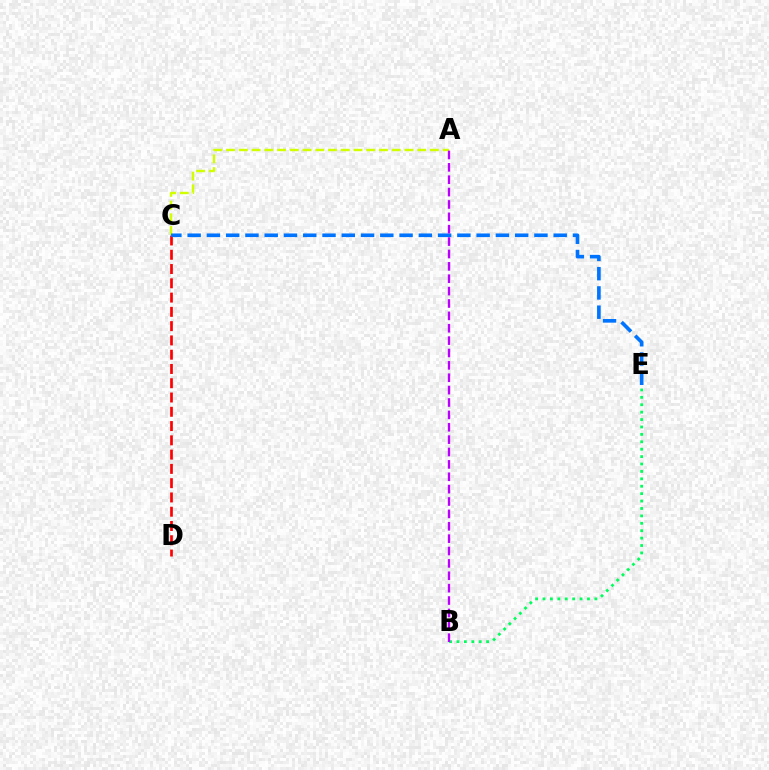{('B', 'E'): [{'color': '#00ff5c', 'line_style': 'dotted', 'thickness': 2.01}], ('C', 'D'): [{'color': '#ff0000', 'line_style': 'dashed', 'thickness': 1.94}], ('A', 'C'): [{'color': '#d1ff00', 'line_style': 'dashed', 'thickness': 1.73}], ('C', 'E'): [{'color': '#0074ff', 'line_style': 'dashed', 'thickness': 2.62}], ('A', 'B'): [{'color': '#b900ff', 'line_style': 'dashed', 'thickness': 1.68}]}